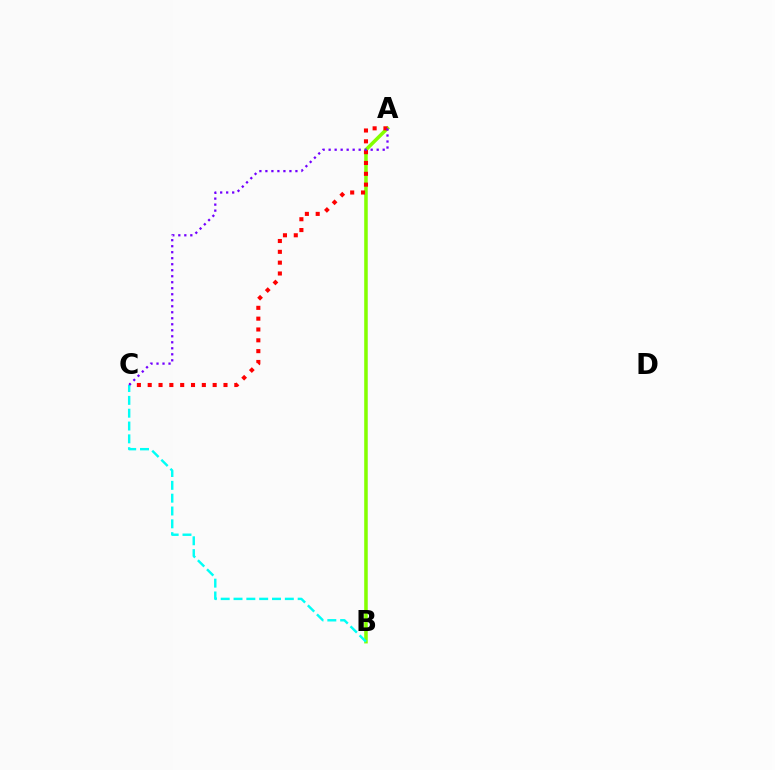{('A', 'B'): [{'color': '#84ff00', 'line_style': 'solid', 'thickness': 2.55}], ('A', 'C'): [{'color': '#ff0000', 'line_style': 'dotted', 'thickness': 2.94}, {'color': '#7200ff', 'line_style': 'dotted', 'thickness': 1.63}], ('B', 'C'): [{'color': '#00fff6', 'line_style': 'dashed', 'thickness': 1.74}]}